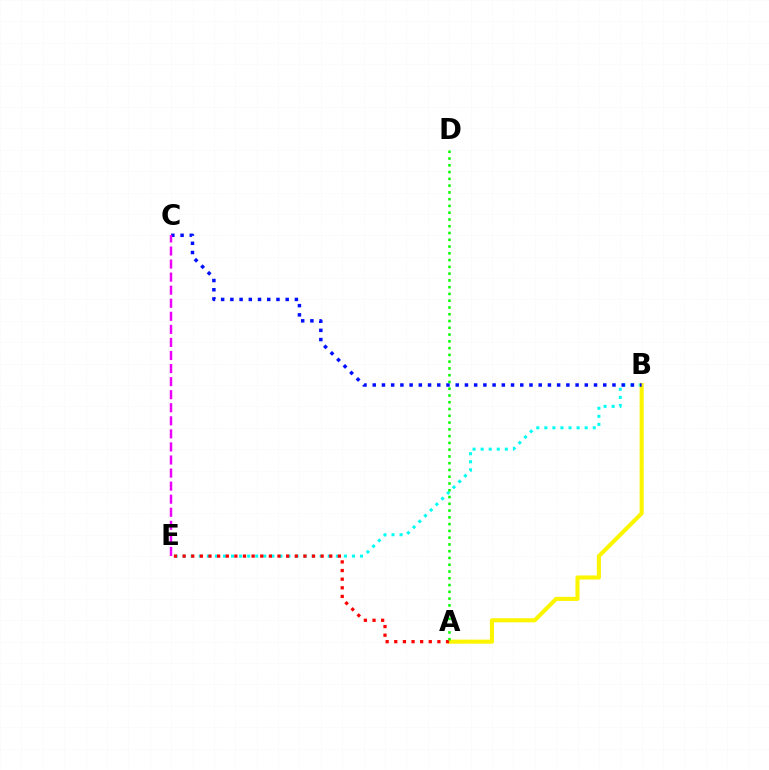{('B', 'E'): [{'color': '#00fff6', 'line_style': 'dotted', 'thickness': 2.19}], ('A', 'B'): [{'color': '#fcf500', 'line_style': 'solid', 'thickness': 2.95}], ('B', 'C'): [{'color': '#0010ff', 'line_style': 'dotted', 'thickness': 2.51}], ('A', 'E'): [{'color': '#ff0000', 'line_style': 'dotted', 'thickness': 2.34}], ('A', 'D'): [{'color': '#08ff00', 'line_style': 'dotted', 'thickness': 1.84}], ('C', 'E'): [{'color': '#ee00ff', 'line_style': 'dashed', 'thickness': 1.77}]}